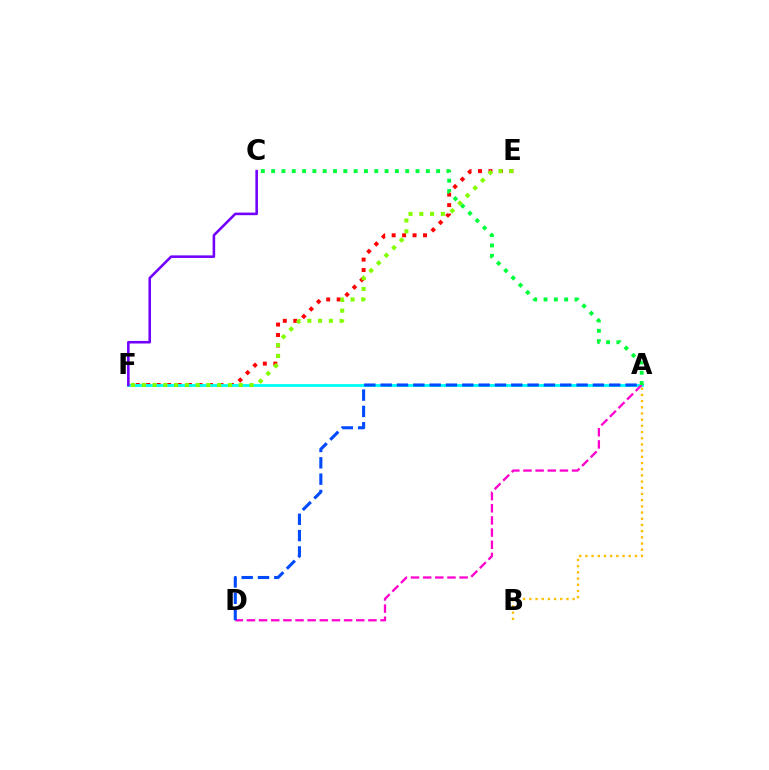{('E', 'F'): [{'color': '#ff0000', 'line_style': 'dotted', 'thickness': 2.84}, {'color': '#84ff00', 'line_style': 'dotted', 'thickness': 2.93}], ('A', 'F'): [{'color': '#00fff6', 'line_style': 'solid', 'thickness': 2.04}], ('A', 'D'): [{'color': '#ff00cf', 'line_style': 'dashed', 'thickness': 1.65}, {'color': '#004bff', 'line_style': 'dashed', 'thickness': 2.22}], ('A', 'C'): [{'color': '#00ff39', 'line_style': 'dotted', 'thickness': 2.8}], ('A', 'B'): [{'color': '#ffbd00', 'line_style': 'dotted', 'thickness': 1.68}], ('C', 'F'): [{'color': '#7200ff', 'line_style': 'solid', 'thickness': 1.85}]}